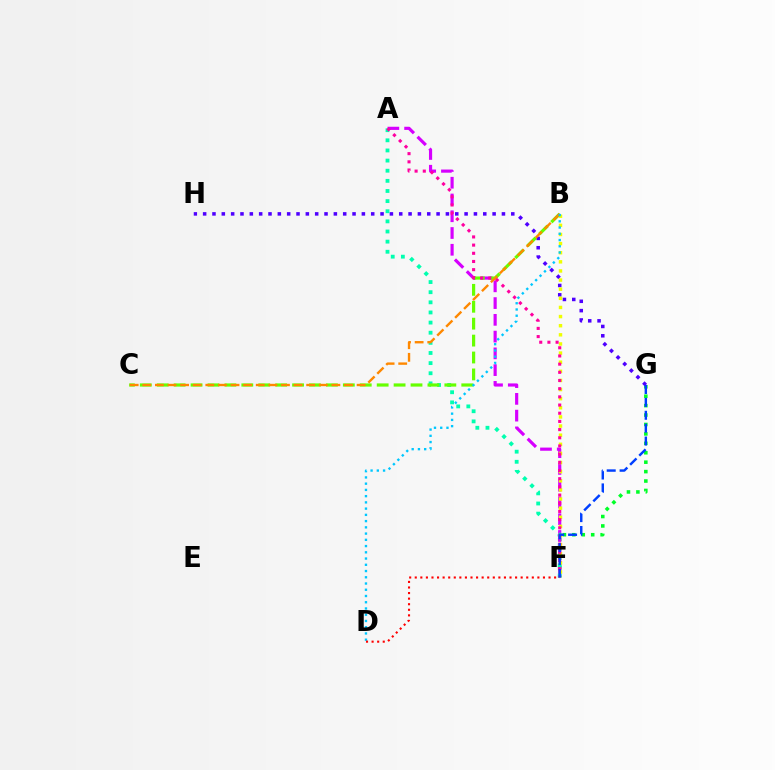{('F', 'G'): [{'color': '#00ff27', 'line_style': 'dotted', 'thickness': 2.56}, {'color': '#003fff', 'line_style': 'dashed', 'thickness': 1.75}], ('A', 'F'): [{'color': '#d600ff', 'line_style': 'dashed', 'thickness': 2.28}, {'color': '#00ffaf', 'line_style': 'dotted', 'thickness': 2.75}, {'color': '#ff00a0', 'line_style': 'dotted', 'thickness': 2.22}], ('G', 'H'): [{'color': '#4f00ff', 'line_style': 'dotted', 'thickness': 2.54}], ('B', 'F'): [{'color': '#eeff00', 'line_style': 'dotted', 'thickness': 2.48}], ('B', 'C'): [{'color': '#66ff00', 'line_style': 'dashed', 'thickness': 2.3}, {'color': '#ff8800', 'line_style': 'dashed', 'thickness': 1.71}], ('B', 'D'): [{'color': '#00c7ff', 'line_style': 'dotted', 'thickness': 1.7}], ('D', 'F'): [{'color': '#ff0000', 'line_style': 'dotted', 'thickness': 1.51}]}